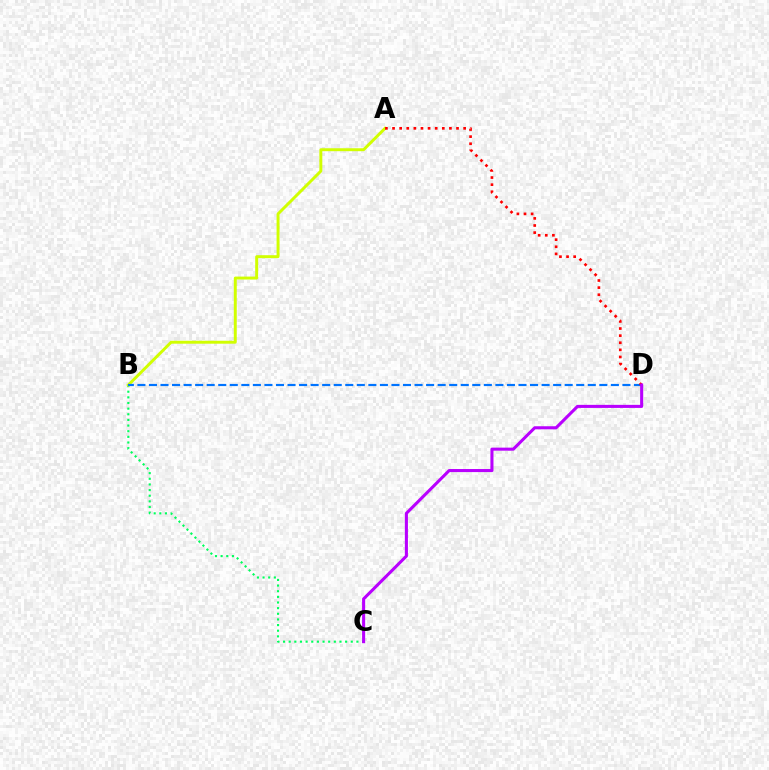{('B', 'C'): [{'color': '#00ff5c', 'line_style': 'dotted', 'thickness': 1.53}], ('A', 'B'): [{'color': '#d1ff00', 'line_style': 'solid', 'thickness': 2.12}], ('B', 'D'): [{'color': '#0074ff', 'line_style': 'dashed', 'thickness': 1.57}], ('A', 'D'): [{'color': '#ff0000', 'line_style': 'dotted', 'thickness': 1.93}], ('C', 'D'): [{'color': '#b900ff', 'line_style': 'solid', 'thickness': 2.21}]}